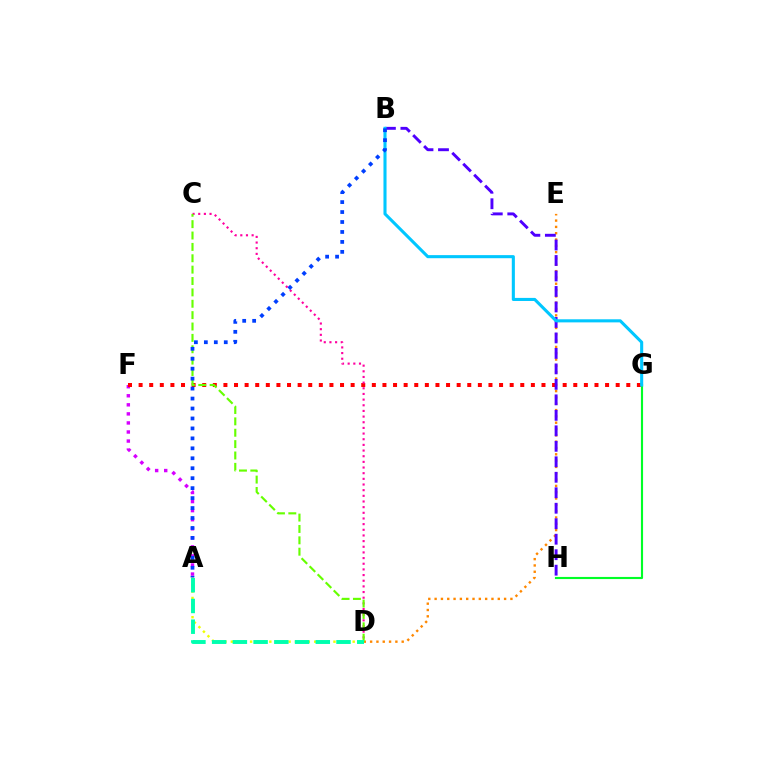{('D', 'E'): [{'color': '#ff8800', 'line_style': 'dotted', 'thickness': 1.72}], ('A', 'F'): [{'color': '#d600ff', 'line_style': 'dotted', 'thickness': 2.46}], ('F', 'G'): [{'color': '#ff0000', 'line_style': 'dotted', 'thickness': 2.88}], ('G', 'H'): [{'color': '#00ff27', 'line_style': 'solid', 'thickness': 1.54}], ('B', 'H'): [{'color': '#4f00ff', 'line_style': 'dashed', 'thickness': 2.1}], ('A', 'D'): [{'color': '#eeff00', 'line_style': 'dotted', 'thickness': 1.74}, {'color': '#00ffaf', 'line_style': 'dashed', 'thickness': 2.82}], ('B', 'G'): [{'color': '#00c7ff', 'line_style': 'solid', 'thickness': 2.22}], ('C', 'D'): [{'color': '#ff00a0', 'line_style': 'dotted', 'thickness': 1.54}, {'color': '#66ff00', 'line_style': 'dashed', 'thickness': 1.55}], ('A', 'B'): [{'color': '#003fff', 'line_style': 'dotted', 'thickness': 2.7}]}